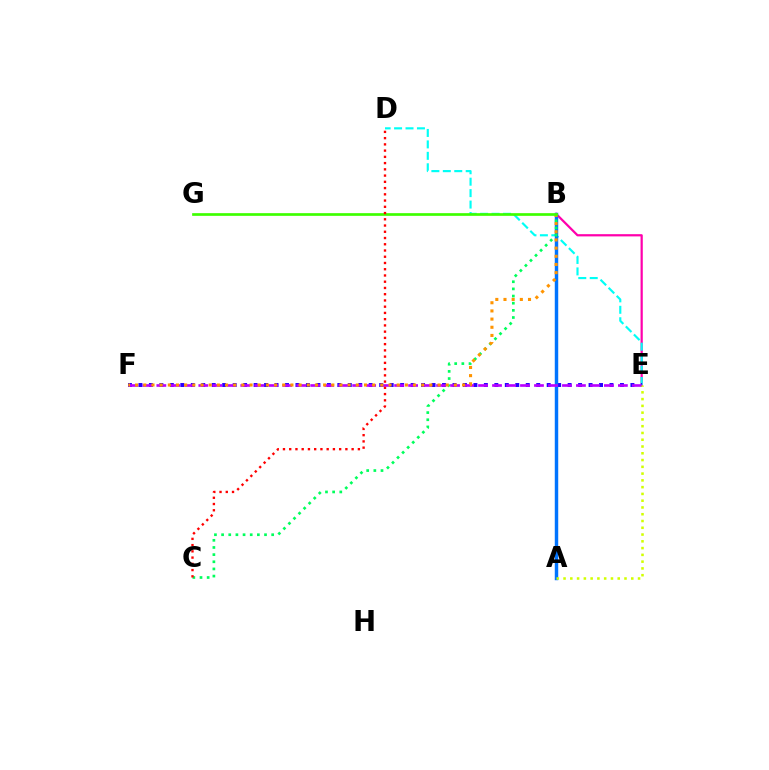{('B', 'E'): [{'color': '#ff00ac', 'line_style': 'solid', 'thickness': 1.6}], ('D', 'E'): [{'color': '#00fff6', 'line_style': 'dashed', 'thickness': 1.55}], ('E', 'F'): [{'color': '#2500ff', 'line_style': 'dotted', 'thickness': 2.84}, {'color': '#b900ff', 'line_style': 'dashed', 'thickness': 1.9}], ('A', 'B'): [{'color': '#0074ff', 'line_style': 'solid', 'thickness': 2.48}], ('B', 'C'): [{'color': '#00ff5c', 'line_style': 'dotted', 'thickness': 1.94}], ('B', 'F'): [{'color': '#ff9400', 'line_style': 'dotted', 'thickness': 2.22}], ('A', 'E'): [{'color': '#d1ff00', 'line_style': 'dotted', 'thickness': 1.84}], ('B', 'G'): [{'color': '#3dff00', 'line_style': 'solid', 'thickness': 1.93}], ('C', 'D'): [{'color': '#ff0000', 'line_style': 'dotted', 'thickness': 1.7}]}